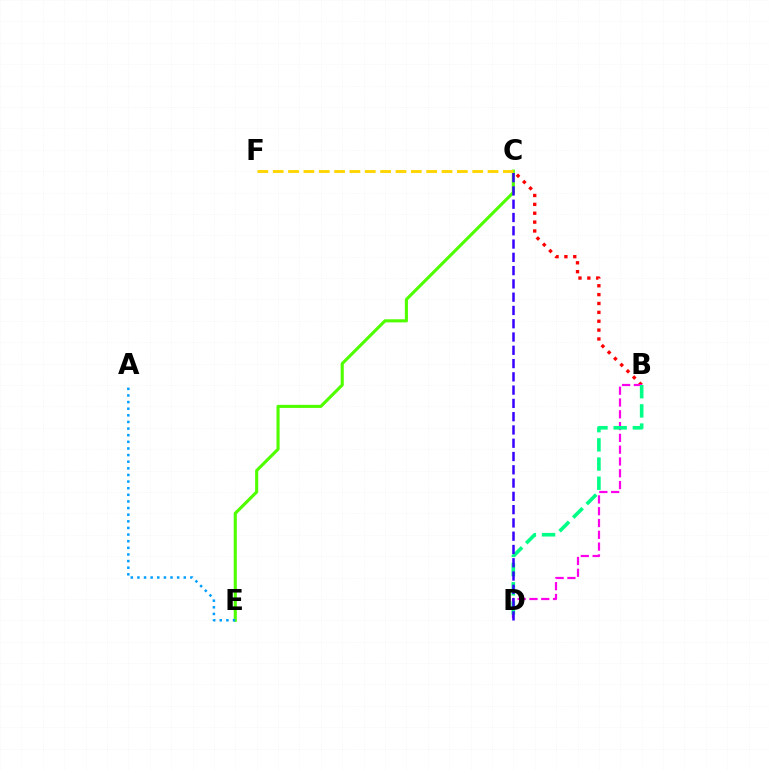{('C', 'E'): [{'color': '#4fff00', 'line_style': 'solid', 'thickness': 2.23}], ('B', 'C'): [{'color': '#ff0000', 'line_style': 'dotted', 'thickness': 2.41}], ('A', 'E'): [{'color': '#009eff', 'line_style': 'dotted', 'thickness': 1.8}], ('B', 'D'): [{'color': '#ff00ed', 'line_style': 'dashed', 'thickness': 1.6}, {'color': '#00ff86', 'line_style': 'dashed', 'thickness': 2.61}], ('C', 'F'): [{'color': '#ffd500', 'line_style': 'dashed', 'thickness': 2.08}], ('C', 'D'): [{'color': '#3700ff', 'line_style': 'dashed', 'thickness': 1.8}]}